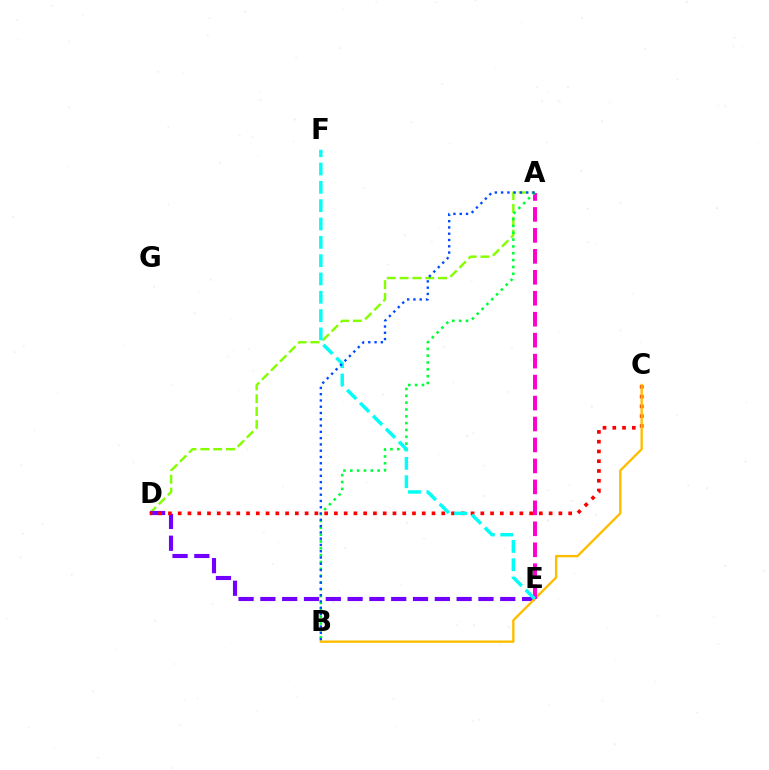{('A', 'D'): [{'color': '#84ff00', 'line_style': 'dashed', 'thickness': 1.74}], ('D', 'E'): [{'color': '#7200ff', 'line_style': 'dashed', 'thickness': 2.96}], ('C', 'D'): [{'color': '#ff0000', 'line_style': 'dotted', 'thickness': 2.65}], ('B', 'C'): [{'color': '#ffbd00', 'line_style': 'solid', 'thickness': 1.7}], ('A', 'E'): [{'color': '#ff00cf', 'line_style': 'dashed', 'thickness': 2.85}], ('A', 'B'): [{'color': '#00ff39', 'line_style': 'dotted', 'thickness': 1.86}, {'color': '#004bff', 'line_style': 'dotted', 'thickness': 1.71}], ('E', 'F'): [{'color': '#00fff6', 'line_style': 'dashed', 'thickness': 2.49}]}